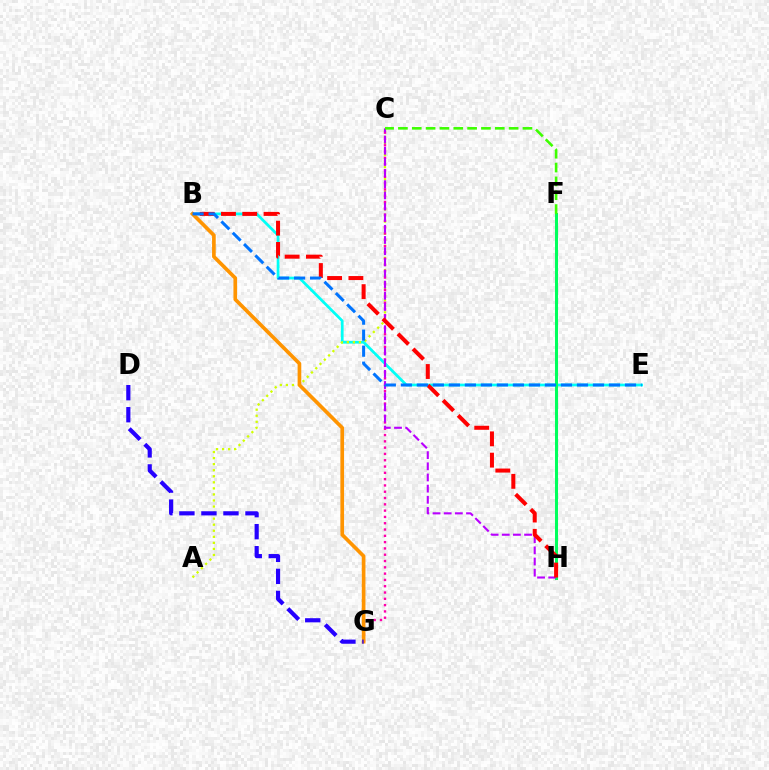{('B', 'E'): [{'color': '#00fff6', 'line_style': 'solid', 'thickness': 1.98}, {'color': '#0074ff', 'line_style': 'dashed', 'thickness': 2.18}], ('A', 'C'): [{'color': '#d1ff00', 'line_style': 'dotted', 'thickness': 1.64}], ('F', 'H'): [{'color': '#00ff5c', 'line_style': 'solid', 'thickness': 2.19}], ('C', 'G'): [{'color': '#ff00ac', 'line_style': 'dotted', 'thickness': 1.71}], ('C', 'H'): [{'color': '#b900ff', 'line_style': 'dashed', 'thickness': 1.52}], ('B', 'H'): [{'color': '#ff0000', 'line_style': 'dashed', 'thickness': 2.89}], ('B', 'G'): [{'color': '#ff9400', 'line_style': 'solid', 'thickness': 2.64}], ('D', 'G'): [{'color': '#2500ff', 'line_style': 'dashed', 'thickness': 2.99}], ('C', 'F'): [{'color': '#3dff00', 'line_style': 'dashed', 'thickness': 1.88}]}